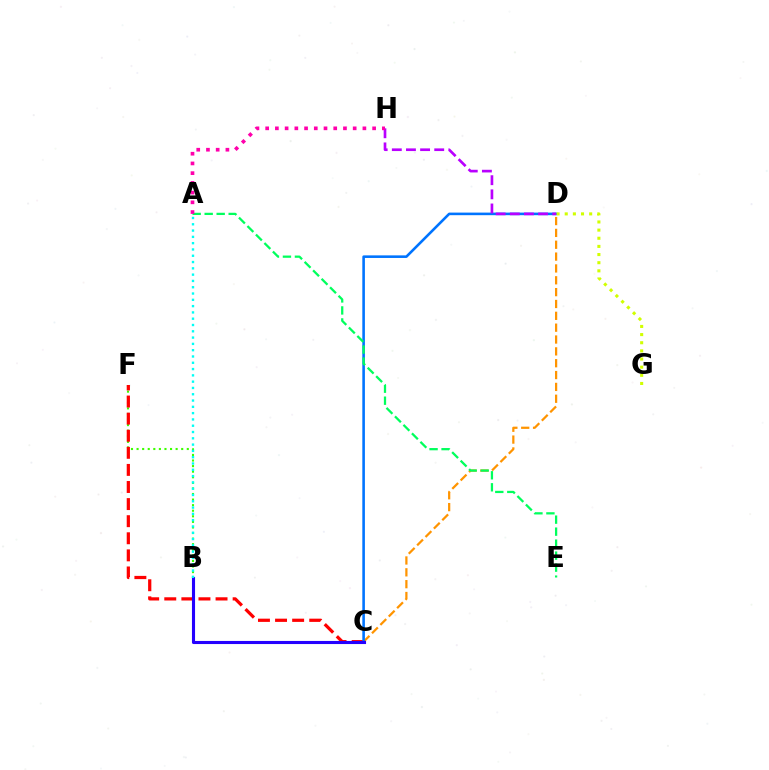{('B', 'F'): [{'color': '#3dff00', 'line_style': 'dotted', 'thickness': 1.52}], ('C', 'F'): [{'color': '#ff0000', 'line_style': 'dashed', 'thickness': 2.32}], ('C', 'D'): [{'color': '#ff9400', 'line_style': 'dashed', 'thickness': 1.61}, {'color': '#0074ff', 'line_style': 'solid', 'thickness': 1.87}], ('B', 'C'): [{'color': '#2500ff', 'line_style': 'solid', 'thickness': 2.23}], ('A', 'B'): [{'color': '#00fff6', 'line_style': 'dotted', 'thickness': 1.71}], ('A', 'E'): [{'color': '#00ff5c', 'line_style': 'dashed', 'thickness': 1.63}], ('D', 'H'): [{'color': '#b900ff', 'line_style': 'dashed', 'thickness': 1.92}], ('D', 'G'): [{'color': '#d1ff00', 'line_style': 'dotted', 'thickness': 2.21}], ('A', 'H'): [{'color': '#ff00ac', 'line_style': 'dotted', 'thickness': 2.64}]}